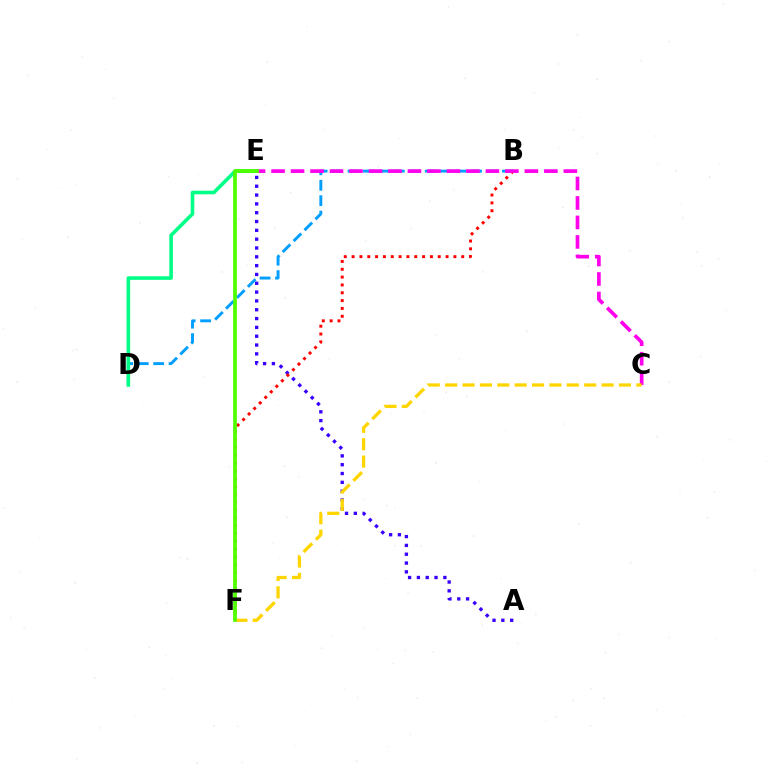{('A', 'E'): [{'color': '#3700ff', 'line_style': 'dotted', 'thickness': 2.4}], ('B', 'D'): [{'color': '#009eff', 'line_style': 'dashed', 'thickness': 2.1}], ('B', 'F'): [{'color': '#ff0000', 'line_style': 'dotted', 'thickness': 2.13}], ('D', 'E'): [{'color': '#00ff86', 'line_style': 'solid', 'thickness': 2.59}], ('C', 'E'): [{'color': '#ff00ed', 'line_style': 'dashed', 'thickness': 2.65}], ('C', 'F'): [{'color': '#ffd500', 'line_style': 'dashed', 'thickness': 2.36}], ('E', 'F'): [{'color': '#4fff00', 'line_style': 'solid', 'thickness': 2.68}]}